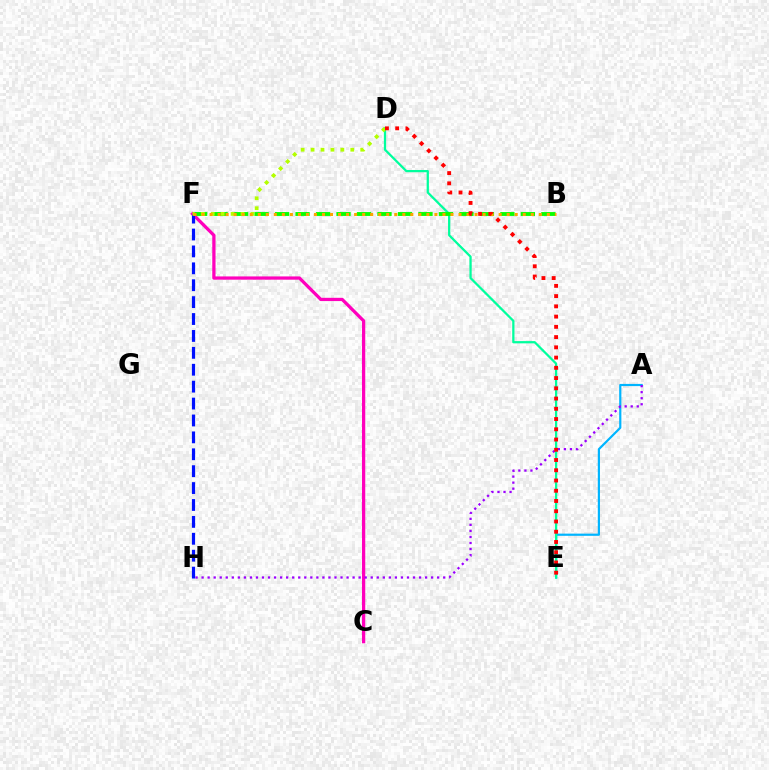{('A', 'E'): [{'color': '#00b5ff', 'line_style': 'solid', 'thickness': 1.58}], ('D', 'E'): [{'color': '#00ff9d', 'line_style': 'solid', 'thickness': 1.62}, {'color': '#ff0000', 'line_style': 'dotted', 'thickness': 2.78}], ('C', 'F'): [{'color': '#ff00bd', 'line_style': 'solid', 'thickness': 2.35}], ('B', 'F'): [{'color': '#08ff00', 'line_style': 'dashed', 'thickness': 2.78}, {'color': '#ffa500', 'line_style': 'dotted', 'thickness': 2.18}], ('F', 'H'): [{'color': '#0010ff', 'line_style': 'dashed', 'thickness': 2.3}], ('D', 'F'): [{'color': '#b3ff00', 'line_style': 'dotted', 'thickness': 2.7}], ('A', 'H'): [{'color': '#9b00ff', 'line_style': 'dotted', 'thickness': 1.64}]}